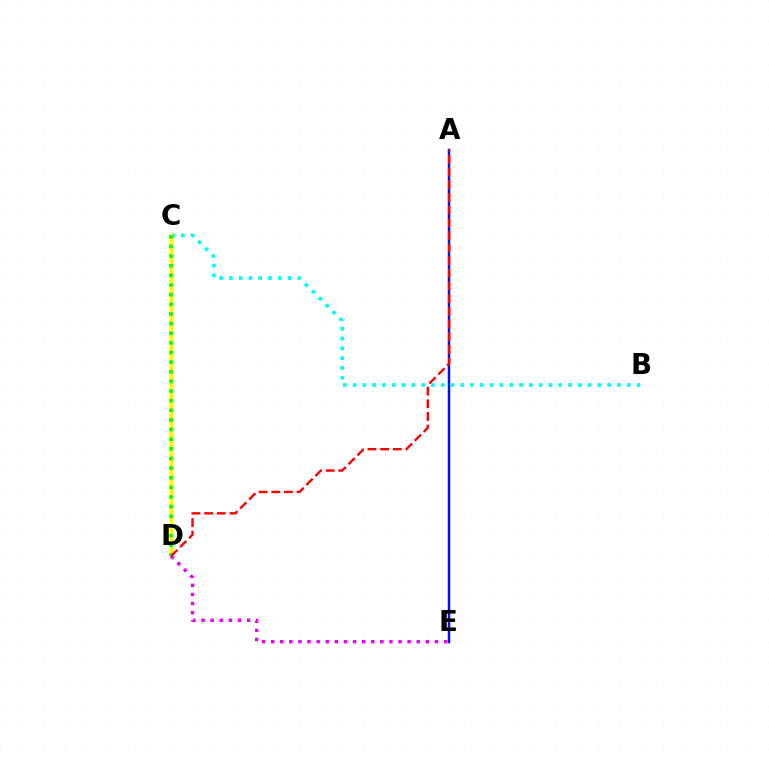{('A', 'E'): [{'color': '#0010ff', 'line_style': 'solid', 'thickness': 1.8}], ('B', 'C'): [{'color': '#00fff6', 'line_style': 'dotted', 'thickness': 2.66}], ('C', 'D'): [{'color': '#fcf500', 'line_style': 'solid', 'thickness': 2.49}, {'color': '#08ff00', 'line_style': 'dotted', 'thickness': 2.62}], ('D', 'E'): [{'color': '#ee00ff', 'line_style': 'dotted', 'thickness': 2.47}], ('A', 'D'): [{'color': '#ff0000', 'line_style': 'dashed', 'thickness': 1.72}]}